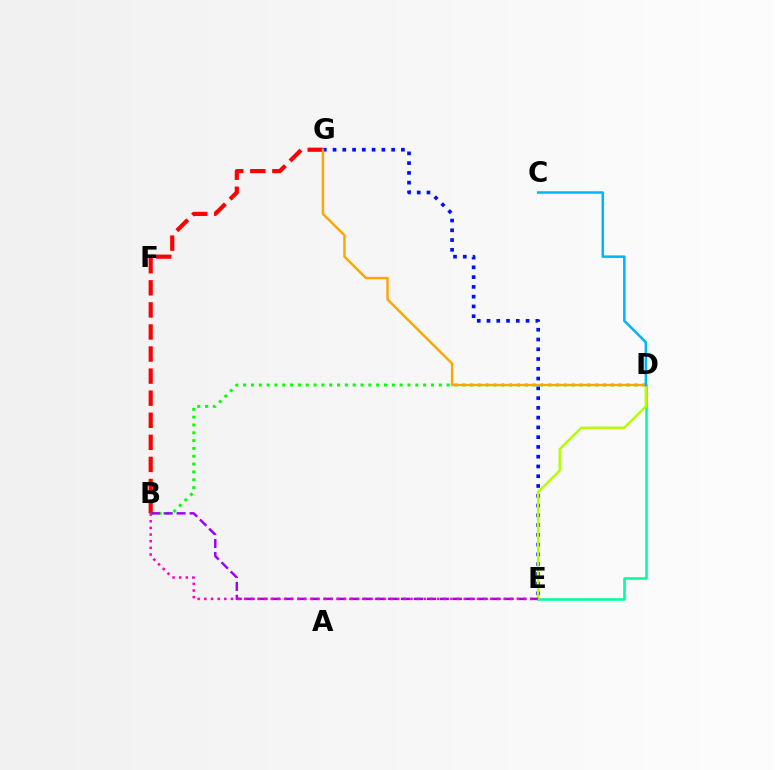{('B', 'G'): [{'color': '#ff0000', 'line_style': 'dashed', 'thickness': 3.0}], ('D', 'E'): [{'color': '#00ff9d', 'line_style': 'solid', 'thickness': 1.85}, {'color': '#b3ff00', 'line_style': 'solid', 'thickness': 1.74}], ('B', 'D'): [{'color': '#08ff00', 'line_style': 'dotted', 'thickness': 2.13}], ('E', 'G'): [{'color': '#0010ff', 'line_style': 'dotted', 'thickness': 2.65}], ('B', 'E'): [{'color': '#9b00ff', 'line_style': 'dashed', 'thickness': 1.76}, {'color': '#ff00bd', 'line_style': 'dotted', 'thickness': 1.81}], ('D', 'G'): [{'color': '#ffa500', 'line_style': 'solid', 'thickness': 1.74}], ('C', 'D'): [{'color': '#00b5ff', 'line_style': 'solid', 'thickness': 1.8}]}